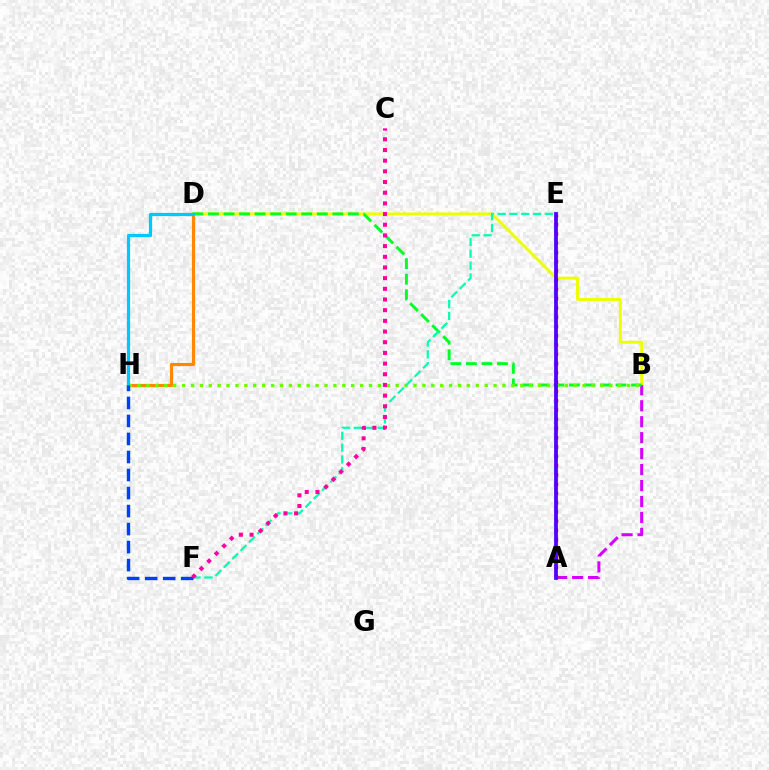{('B', 'D'): [{'color': '#eeff00', 'line_style': 'solid', 'thickness': 2.1}, {'color': '#00ff27', 'line_style': 'dashed', 'thickness': 2.11}], ('A', 'B'): [{'color': '#d600ff', 'line_style': 'dashed', 'thickness': 2.17}], ('D', 'H'): [{'color': '#ff8800', 'line_style': 'solid', 'thickness': 2.27}, {'color': '#00c7ff', 'line_style': 'solid', 'thickness': 2.33}], ('A', 'E'): [{'color': '#ff0000', 'line_style': 'dotted', 'thickness': 2.52}, {'color': '#4f00ff', 'line_style': 'solid', 'thickness': 2.71}], ('B', 'H'): [{'color': '#66ff00', 'line_style': 'dotted', 'thickness': 2.42}], ('E', 'F'): [{'color': '#00ffaf', 'line_style': 'dashed', 'thickness': 1.61}], ('F', 'H'): [{'color': '#003fff', 'line_style': 'dashed', 'thickness': 2.45}], ('C', 'F'): [{'color': '#ff00a0', 'line_style': 'dotted', 'thickness': 2.9}]}